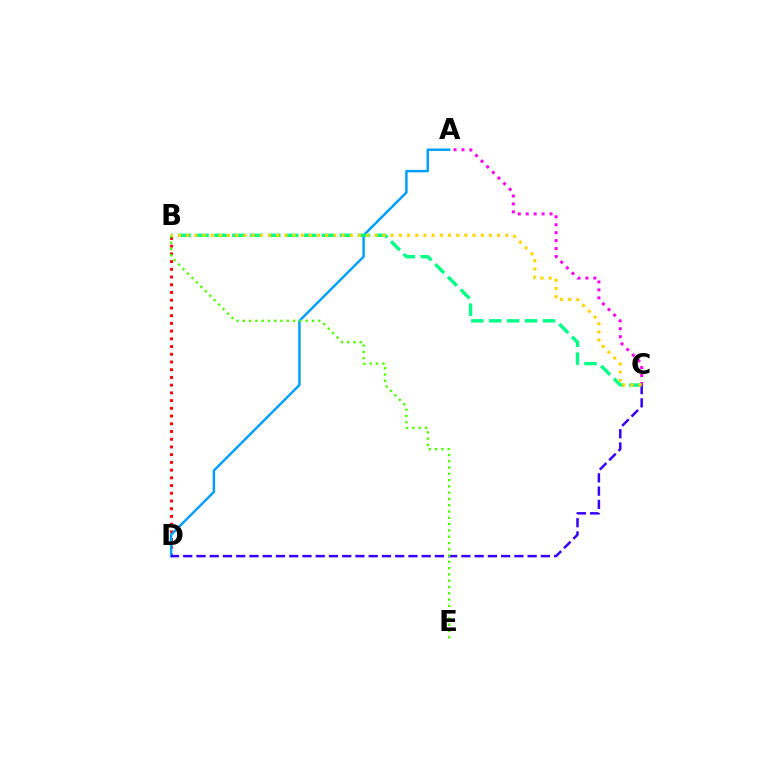{('B', 'D'): [{'color': '#ff0000', 'line_style': 'dotted', 'thickness': 2.1}], ('A', 'C'): [{'color': '#ff00ed', 'line_style': 'dotted', 'thickness': 2.16}], ('A', 'D'): [{'color': '#009eff', 'line_style': 'solid', 'thickness': 1.77}], ('B', 'C'): [{'color': '#00ff86', 'line_style': 'dashed', 'thickness': 2.44}, {'color': '#ffd500', 'line_style': 'dotted', 'thickness': 2.22}], ('C', 'D'): [{'color': '#3700ff', 'line_style': 'dashed', 'thickness': 1.8}], ('B', 'E'): [{'color': '#4fff00', 'line_style': 'dotted', 'thickness': 1.71}]}